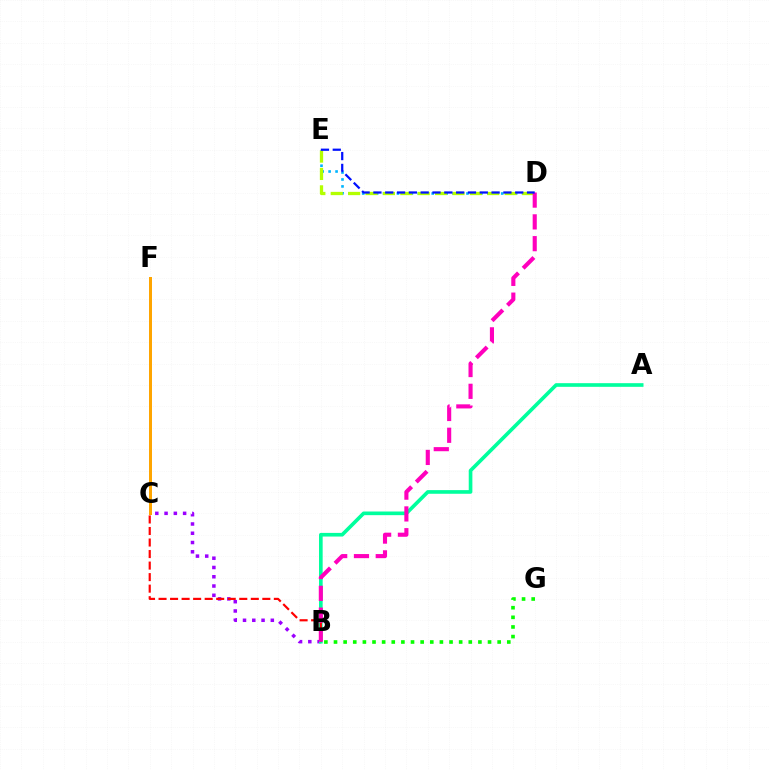{('B', 'C'): [{'color': '#9b00ff', 'line_style': 'dotted', 'thickness': 2.52}, {'color': '#ff0000', 'line_style': 'dashed', 'thickness': 1.57}], ('A', 'B'): [{'color': '#00ff9d', 'line_style': 'solid', 'thickness': 2.63}], ('C', 'F'): [{'color': '#ffa500', 'line_style': 'solid', 'thickness': 2.16}], ('D', 'E'): [{'color': '#00b5ff', 'line_style': 'dotted', 'thickness': 1.89}, {'color': '#b3ff00', 'line_style': 'dashed', 'thickness': 2.36}, {'color': '#0010ff', 'line_style': 'dashed', 'thickness': 1.61}], ('B', 'D'): [{'color': '#ff00bd', 'line_style': 'dashed', 'thickness': 2.96}], ('B', 'G'): [{'color': '#08ff00', 'line_style': 'dotted', 'thickness': 2.62}]}